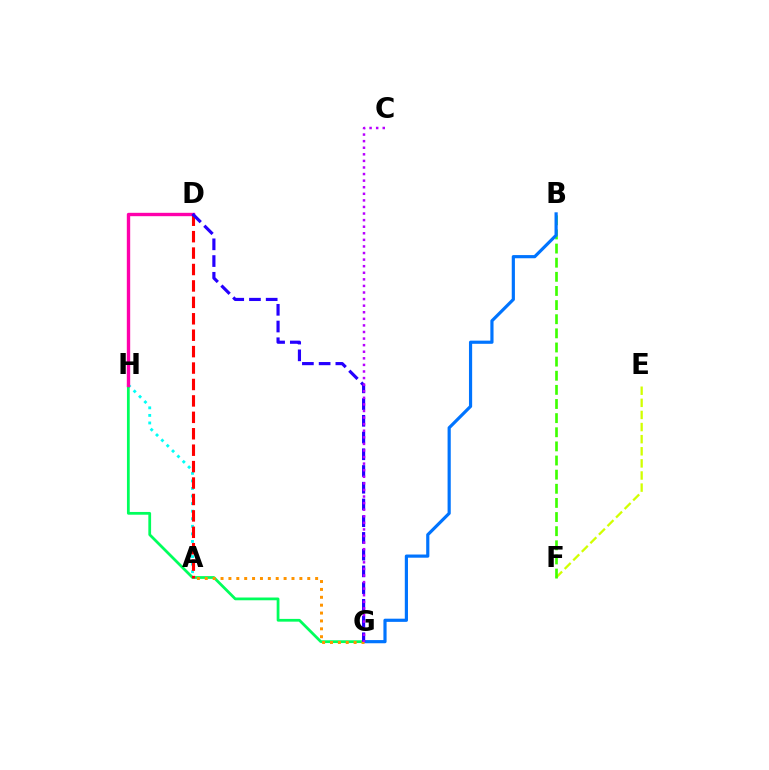{('E', 'F'): [{'color': '#d1ff00', 'line_style': 'dashed', 'thickness': 1.65}], ('B', 'F'): [{'color': '#3dff00', 'line_style': 'dashed', 'thickness': 1.92}], ('A', 'H'): [{'color': '#00fff6', 'line_style': 'dotted', 'thickness': 2.06}], ('G', 'H'): [{'color': '#00ff5c', 'line_style': 'solid', 'thickness': 1.99}], ('B', 'G'): [{'color': '#0074ff', 'line_style': 'solid', 'thickness': 2.29}], ('A', 'G'): [{'color': '#ff9400', 'line_style': 'dotted', 'thickness': 2.14}], ('D', 'H'): [{'color': '#ff00ac', 'line_style': 'solid', 'thickness': 2.42}], ('A', 'D'): [{'color': '#ff0000', 'line_style': 'dashed', 'thickness': 2.23}], ('D', 'G'): [{'color': '#2500ff', 'line_style': 'dashed', 'thickness': 2.27}], ('C', 'G'): [{'color': '#b900ff', 'line_style': 'dotted', 'thickness': 1.79}]}